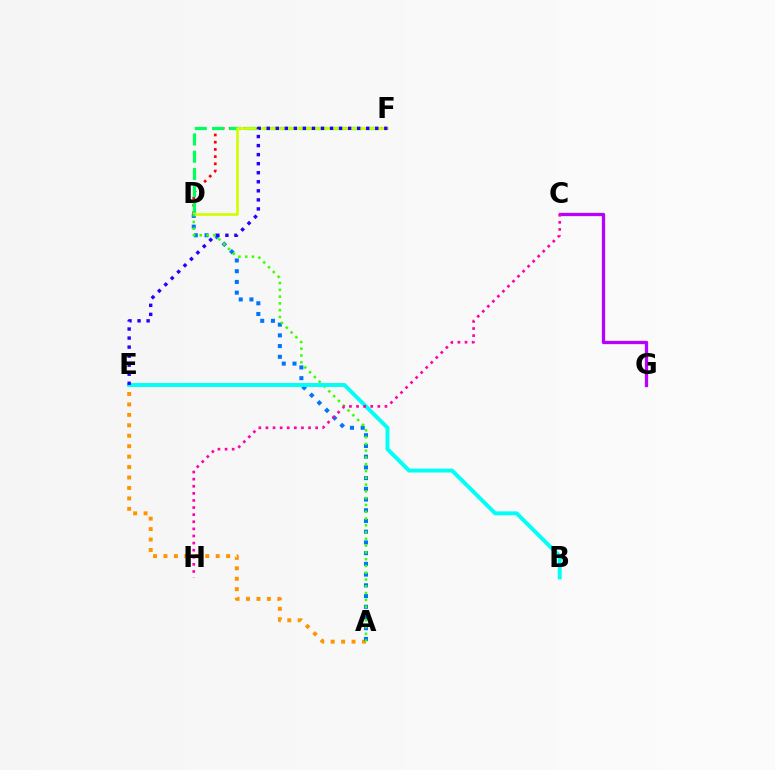{('D', 'F'): [{'color': '#ff0000', 'line_style': 'dotted', 'thickness': 1.96}, {'color': '#00ff5c', 'line_style': 'dashed', 'thickness': 2.34}, {'color': '#d1ff00', 'line_style': 'solid', 'thickness': 1.93}], ('A', 'E'): [{'color': '#ff9400', 'line_style': 'dotted', 'thickness': 2.84}], ('C', 'G'): [{'color': '#b900ff', 'line_style': 'solid', 'thickness': 2.36}], ('A', 'D'): [{'color': '#0074ff', 'line_style': 'dotted', 'thickness': 2.91}, {'color': '#3dff00', 'line_style': 'dotted', 'thickness': 1.84}], ('B', 'E'): [{'color': '#00fff6', 'line_style': 'solid', 'thickness': 2.83}], ('E', 'F'): [{'color': '#2500ff', 'line_style': 'dotted', 'thickness': 2.46}], ('C', 'H'): [{'color': '#ff00ac', 'line_style': 'dotted', 'thickness': 1.93}]}